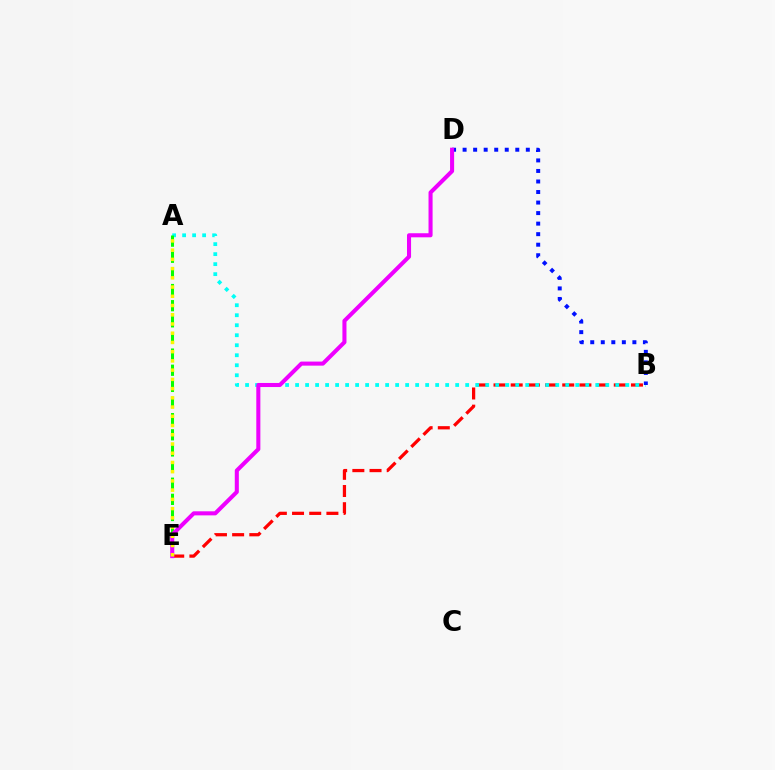{('B', 'E'): [{'color': '#ff0000', 'line_style': 'dashed', 'thickness': 2.33}], ('A', 'B'): [{'color': '#00fff6', 'line_style': 'dotted', 'thickness': 2.72}], ('A', 'E'): [{'color': '#08ff00', 'line_style': 'dashed', 'thickness': 2.19}, {'color': '#fcf500', 'line_style': 'dotted', 'thickness': 2.51}], ('B', 'D'): [{'color': '#0010ff', 'line_style': 'dotted', 'thickness': 2.86}], ('D', 'E'): [{'color': '#ee00ff', 'line_style': 'solid', 'thickness': 2.92}]}